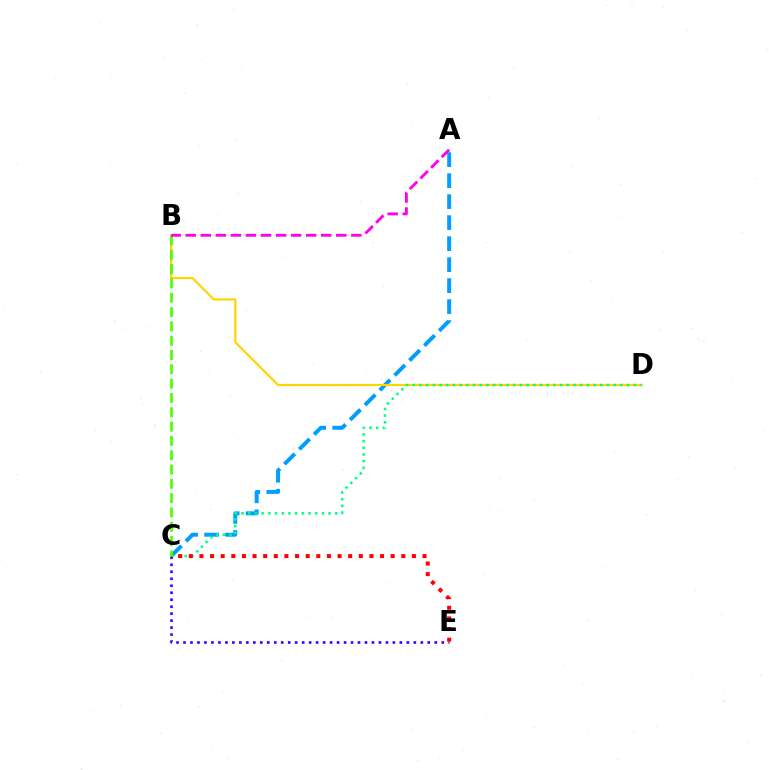{('A', 'C'): [{'color': '#009eff', 'line_style': 'dashed', 'thickness': 2.85}], ('B', 'D'): [{'color': '#ffd500', 'line_style': 'solid', 'thickness': 1.57}], ('C', 'D'): [{'color': '#00ff86', 'line_style': 'dotted', 'thickness': 1.82}], ('C', 'E'): [{'color': '#3700ff', 'line_style': 'dotted', 'thickness': 1.9}, {'color': '#ff0000', 'line_style': 'dotted', 'thickness': 2.89}], ('B', 'C'): [{'color': '#4fff00', 'line_style': 'dashed', 'thickness': 1.94}], ('A', 'B'): [{'color': '#ff00ed', 'line_style': 'dashed', 'thickness': 2.05}]}